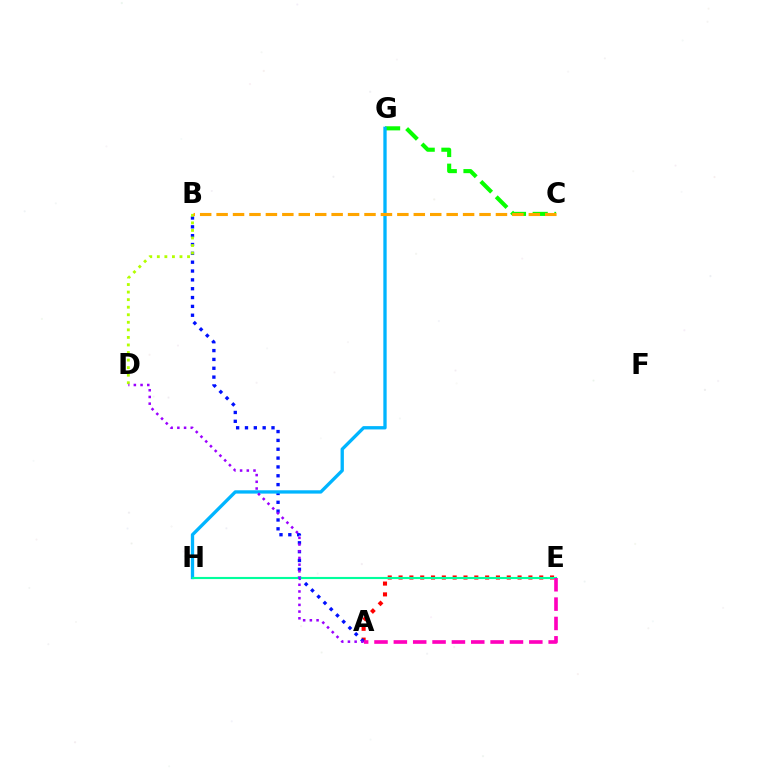{('A', 'E'): [{'color': '#ff0000', 'line_style': 'dotted', 'thickness': 2.94}, {'color': '#ff00bd', 'line_style': 'dashed', 'thickness': 2.63}], ('C', 'G'): [{'color': '#08ff00', 'line_style': 'dashed', 'thickness': 2.95}], ('A', 'B'): [{'color': '#0010ff', 'line_style': 'dotted', 'thickness': 2.4}], ('B', 'D'): [{'color': '#b3ff00', 'line_style': 'dotted', 'thickness': 2.05}], ('G', 'H'): [{'color': '#00b5ff', 'line_style': 'solid', 'thickness': 2.39}], ('E', 'H'): [{'color': '#00ff9d', 'line_style': 'solid', 'thickness': 1.53}], ('A', 'D'): [{'color': '#9b00ff', 'line_style': 'dotted', 'thickness': 1.82}], ('B', 'C'): [{'color': '#ffa500', 'line_style': 'dashed', 'thickness': 2.23}]}